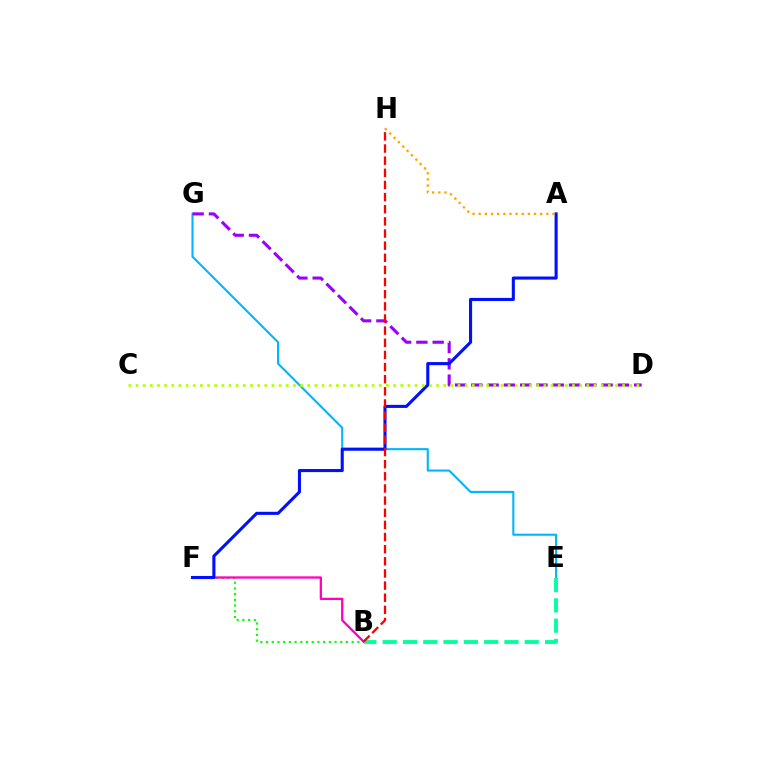{('B', 'F'): [{'color': '#08ff00', 'line_style': 'dotted', 'thickness': 1.55}, {'color': '#ff00bd', 'line_style': 'solid', 'thickness': 1.63}], ('E', 'G'): [{'color': '#00b5ff', 'line_style': 'solid', 'thickness': 1.51}], ('D', 'G'): [{'color': '#9b00ff', 'line_style': 'dashed', 'thickness': 2.21}], ('A', 'F'): [{'color': '#0010ff', 'line_style': 'solid', 'thickness': 2.22}], ('B', 'E'): [{'color': '#00ff9d', 'line_style': 'dashed', 'thickness': 2.76}], ('B', 'H'): [{'color': '#ff0000', 'line_style': 'dashed', 'thickness': 1.65}], ('A', 'H'): [{'color': '#ffa500', 'line_style': 'dotted', 'thickness': 1.67}], ('C', 'D'): [{'color': '#b3ff00', 'line_style': 'dotted', 'thickness': 1.94}]}